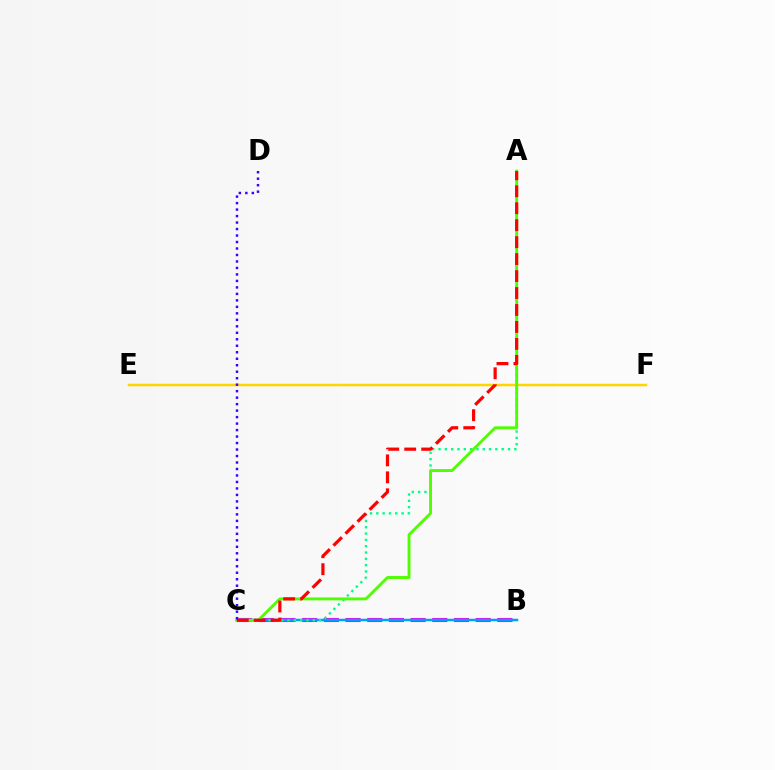{('E', 'F'): [{'color': '#ffd500', 'line_style': 'solid', 'thickness': 1.79}], ('B', 'C'): [{'color': '#ff00ed', 'line_style': 'dashed', 'thickness': 2.95}, {'color': '#009eff', 'line_style': 'solid', 'thickness': 1.8}], ('A', 'C'): [{'color': '#00ff86', 'line_style': 'dotted', 'thickness': 1.72}, {'color': '#4fff00', 'line_style': 'solid', 'thickness': 2.09}, {'color': '#ff0000', 'line_style': 'dashed', 'thickness': 2.3}], ('C', 'D'): [{'color': '#3700ff', 'line_style': 'dotted', 'thickness': 1.76}]}